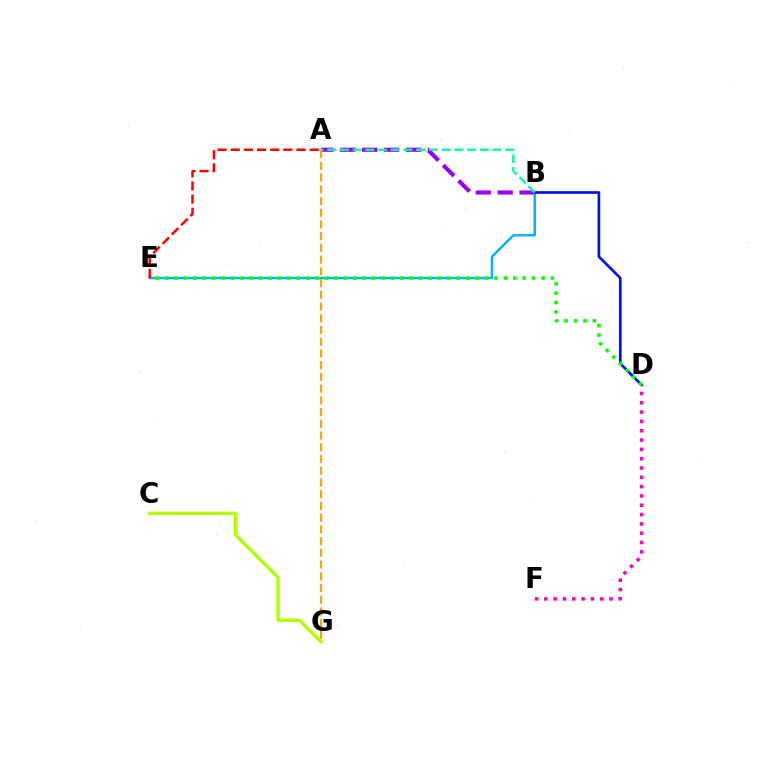{('A', 'B'): [{'color': '#9b00ff', 'line_style': 'dashed', 'thickness': 2.97}, {'color': '#00ff9d', 'line_style': 'dashed', 'thickness': 1.73}], ('B', 'E'): [{'color': '#00b5ff', 'line_style': 'solid', 'thickness': 1.78}], ('B', 'D'): [{'color': '#0010ff', 'line_style': 'solid', 'thickness': 1.93}], ('A', 'E'): [{'color': '#ff0000', 'line_style': 'dashed', 'thickness': 1.79}], ('D', 'F'): [{'color': '#ff00bd', 'line_style': 'dotted', 'thickness': 2.53}], ('D', 'E'): [{'color': '#08ff00', 'line_style': 'dotted', 'thickness': 2.56}], ('A', 'G'): [{'color': '#ffa500', 'line_style': 'dashed', 'thickness': 1.59}], ('C', 'G'): [{'color': '#b3ff00', 'line_style': 'solid', 'thickness': 2.47}]}